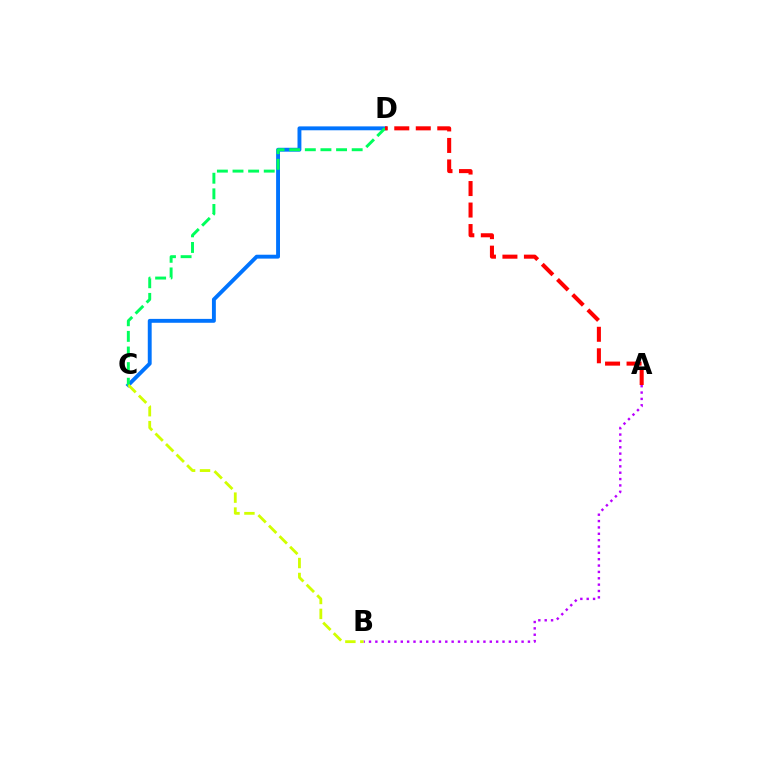{('C', 'D'): [{'color': '#0074ff', 'line_style': 'solid', 'thickness': 2.8}, {'color': '#00ff5c', 'line_style': 'dashed', 'thickness': 2.12}], ('A', 'D'): [{'color': '#ff0000', 'line_style': 'dashed', 'thickness': 2.92}], ('A', 'B'): [{'color': '#b900ff', 'line_style': 'dotted', 'thickness': 1.73}], ('B', 'C'): [{'color': '#d1ff00', 'line_style': 'dashed', 'thickness': 2.03}]}